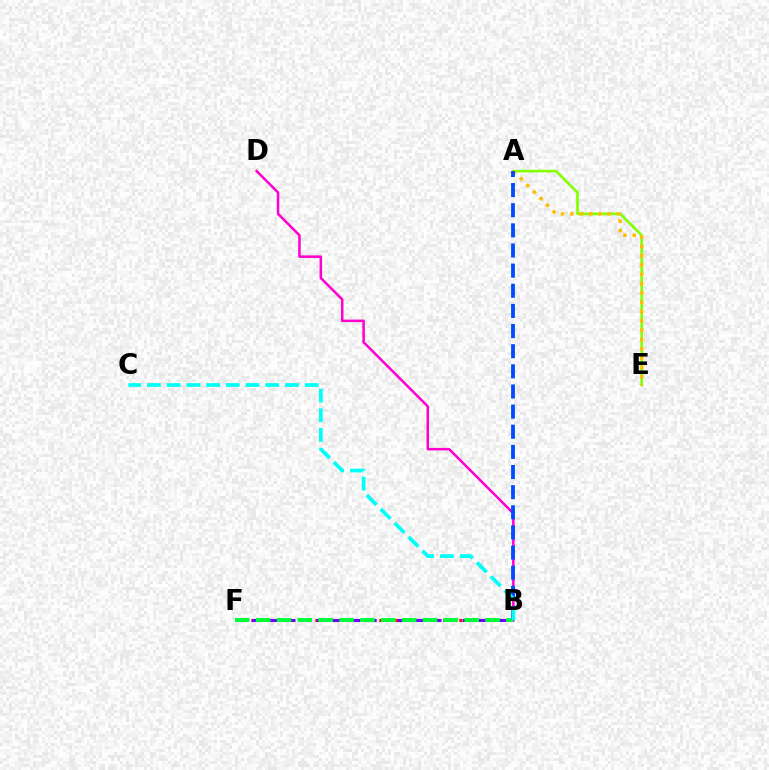{('B', 'F'): [{'color': '#ff0000', 'line_style': 'dotted', 'thickness': 2.17}, {'color': '#7200ff', 'line_style': 'dashed', 'thickness': 2.2}, {'color': '#00ff39', 'line_style': 'dashed', 'thickness': 2.83}], ('B', 'D'): [{'color': '#ff00cf', 'line_style': 'solid', 'thickness': 1.81}], ('A', 'E'): [{'color': '#84ff00', 'line_style': 'solid', 'thickness': 1.91}, {'color': '#ffbd00', 'line_style': 'dotted', 'thickness': 2.53}], ('A', 'B'): [{'color': '#004bff', 'line_style': 'dashed', 'thickness': 2.74}], ('B', 'C'): [{'color': '#00fff6', 'line_style': 'dashed', 'thickness': 2.68}]}